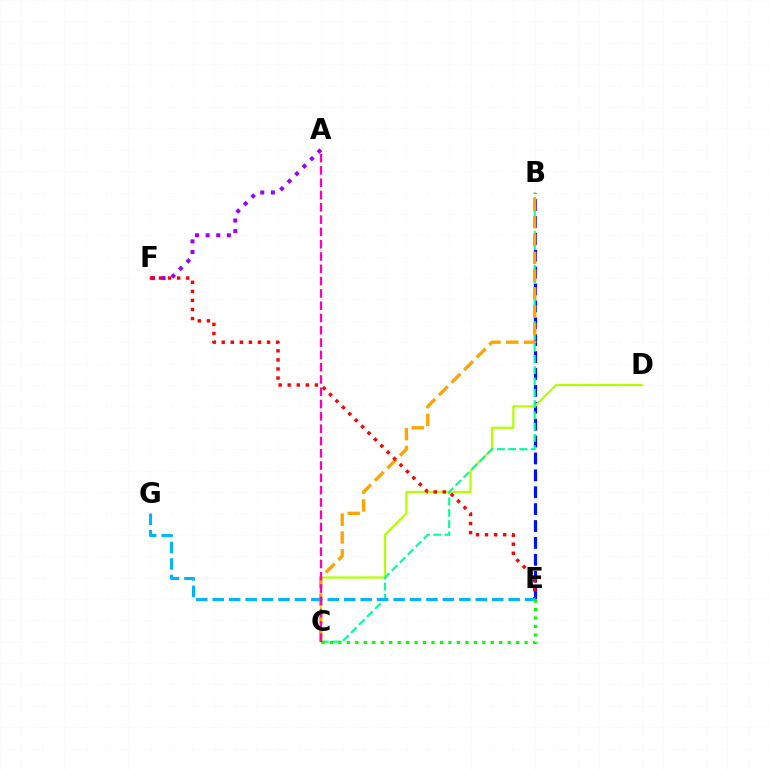{('B', 'E'): [{'color': '#0010ff', 'line_style': 'dashed', 'thickness': 2.3}], ('C', 'D'): [{'color': '#b3ff00', 'line_style': 'solid', 'thickness': 1.6}], ('A', 'F'): [{'color': '#9b00ff', 'line_style': 'dotted', 'thickness': 2.88}], ('B', 'C'): [{'color': '#00ff9d', 'line_style': 'dashed', 'thickness': 1.53}, {'color': '#ffa500', 'line_style': 'dashed', 'thickness': 2.42}], ('E', 'F'): [{'color': '#ff0000', 'line_style': 'dotted', 'thickness': 2.46}], ('E', 'G'): [{'color': '#00b5ff', 'line_style': 'dashed', 'thickness': 2.23}], ('C', 'E'): [{'color': '#08ff00', 'line_style': 'dotted', 'thickness': 2.3}], ('A', 'C'): [{'color': '#ff00bd', 'line_style': 'dashed', 'thickness': 1.67}]}